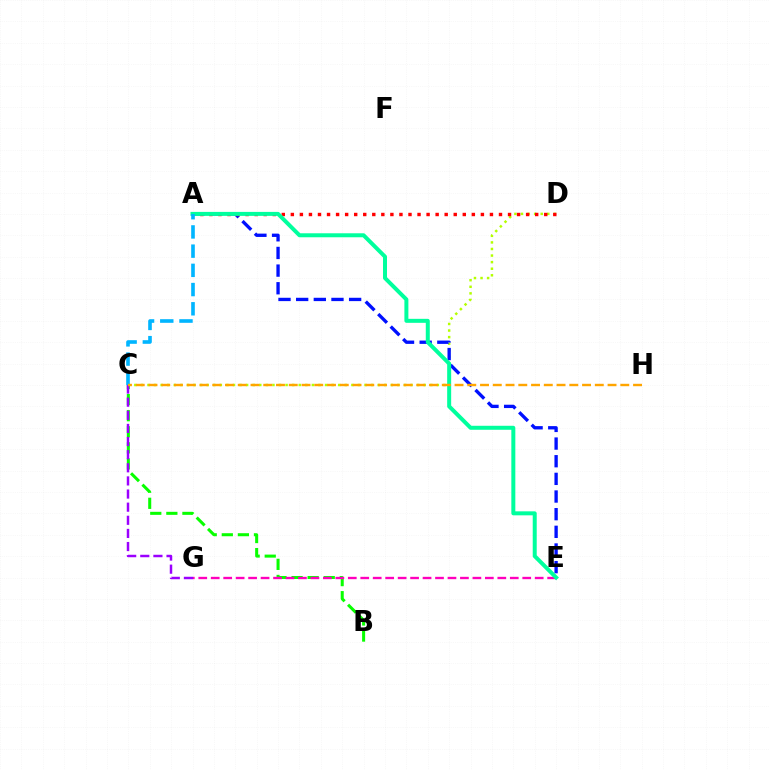{('C', 'D'): [{'color': '#b3ff00', 'line_style': 'dotted', 'thickness': 1.79}], ('A', 'E'): [{'color': '#0010ff', 'line_style': 'dashed', 'thickness': 2.4}, {'color': '#00ff9d', 'line_style': 'solid', 'thickness': 2.87}], ('A', 'D'): [{'color': '#ff0000', 'line_style': 'dotted', 'thickness': 2.46}], ('B', 'C'): [{'color': '#08ff00', 'line_style': 'dashed', 'thickness': 2.18}], ('C', 'G'): [{'color': '#9b00ff', 'line_style': 'dashed', 'thickness': 1.78}], ('E', 'G'): [{'color': '#ff00bd', 'line_style': 'dashed', 'thickness': 1.69}], ('A', 'C'): [{'color': '#00b5ff', 'line_style': 'dashed', 'thickness': 2.61}], ('C', 'H'): [{'color': '#ffa500', 'line_style': 'dashed', 'thickness': 1.73}]}